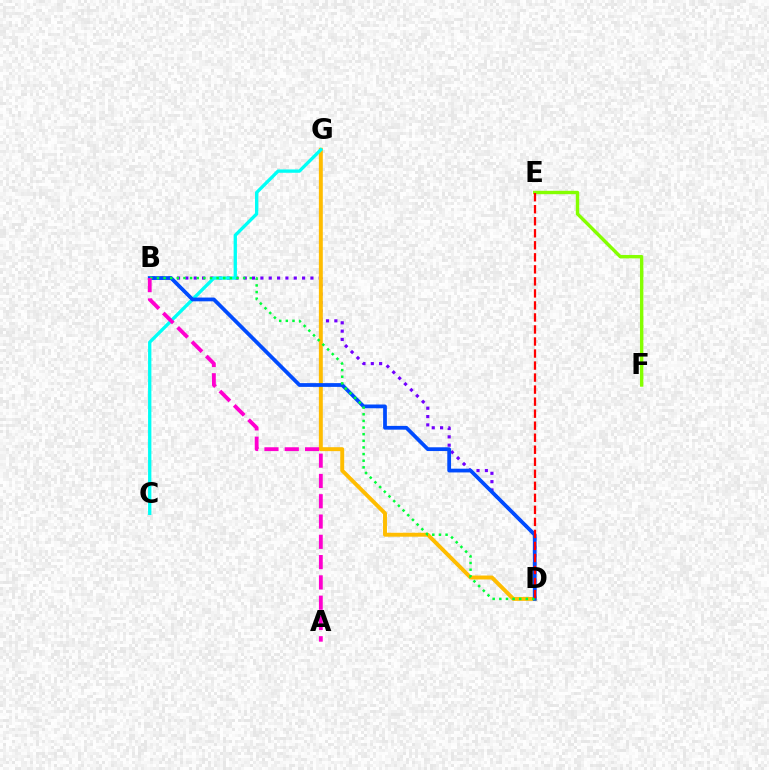{('B', 'D'): [{'color': '#7200ff', 'line_style': 'dotted', 'thickness': 2.27}, {'color': '#004bff', 'line_style': 'solid', 'thickness': 2.71}, {'color': '#00ff39', 'line_style': 'dotted', 'thickness': 1.8}], ('D', 'G'): [{'color': '#ffbd00', 'line_style': 'solid', 'thickness': 2.83}], ('C', 'G'): [{'color': '#00fff6', 'line_style': 'solid', 'thickness': 2.39}], ('A', 'B'): [{'color': '#ff00cf', 'line_style': 'dashed', 'thickness': 2.76}], ('E', 'F'): [{'color': '#84ff00', 'line_style': 'solid', 'thickness': 2.44}], ('D', 'E'): [{'color': '#ff0000', 'line_style': 'dashed', 'thickness': 1.63}]}